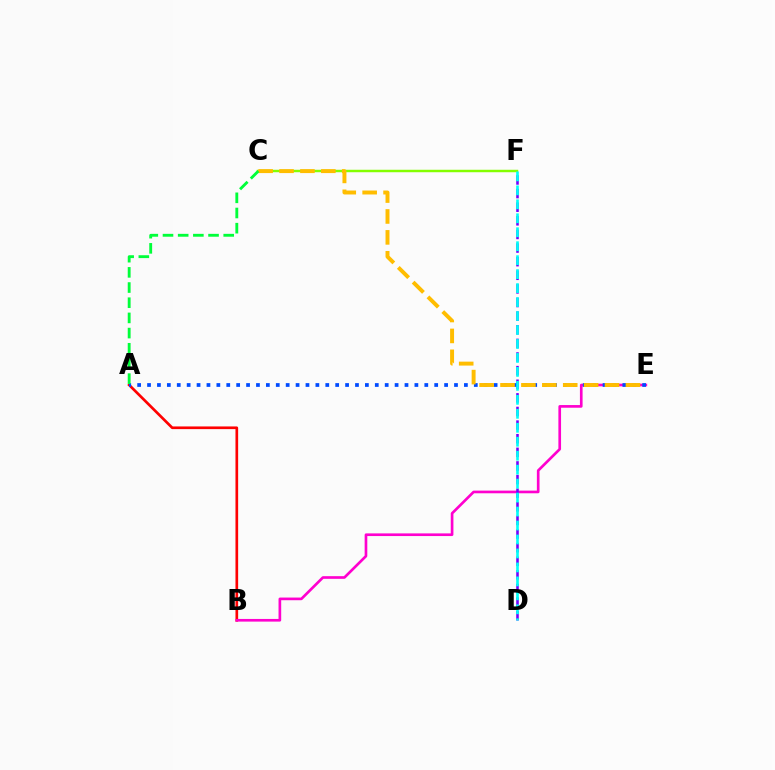{('A', 'B'): [{'color': '#ff0000', 'line_style': 'solid', 'thickness': 1.93}], ('B', 'E'): [{'color': '#ff00cf', 'line_style': 'solid', 'thickness': 1.92}], ('D', 'F'): [{'color': '#7200ff', 'line_style': 'dashed', 'thickness': 1.85}, {'color': '#00fff6', 'line_style': 'dashed', 'thickness': 1.9}], ('C', 'F'): [{'color': '#84ff00', 'line_style': 'solid', 'thickness': 1.77}], ('A', 'E'): [{'color': '#004bff', 'line_style': 'dotted', 'thickness': 2.69}], ('C', 'E'): [{'color': '#ffbd00', 'line_style': 'dashed', 'thickness': 2.84}], ('A', 'C'): [{'color': '#00ff39', 'line_style': 'dashed', 'thickness': 2.06}]}